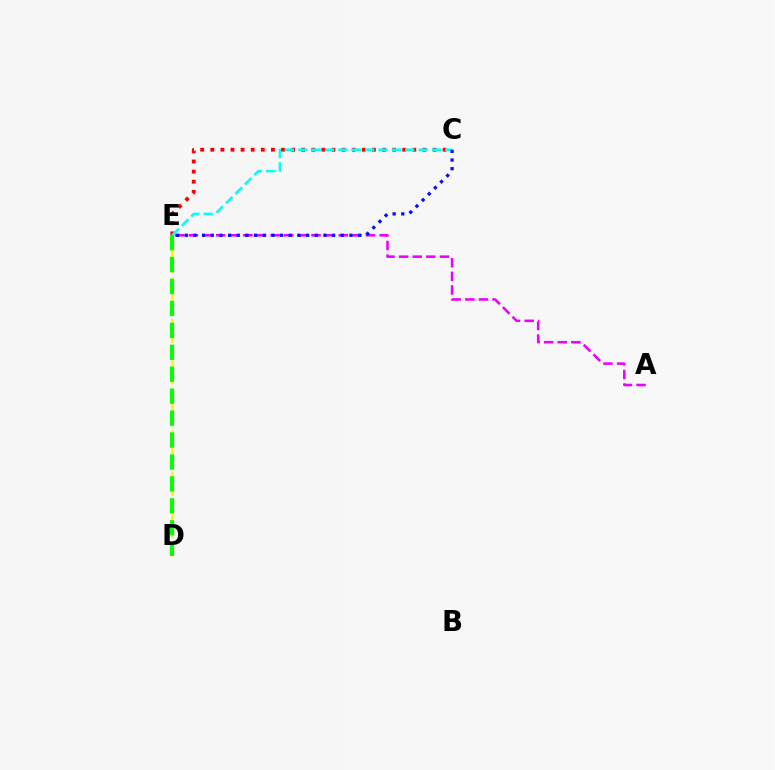{('C', 'E'): [{'color': '#ff0000', 'line_style': 'dotted', 'thickness': 2.74}, {'color': '#00fff6', 'line_style': 'dashed', 'thickness': 1.82}, {'color': '#0010ff', 'line_style': 'dotted', 'thickness': 2.36}], ('A', 'E'): [{'color': '#ee00ff', 'line_style': 'dashed', 'thickness': 1.85}], ('D', 'E'): [{'color': '#fcf500', 'line_style': 'dashed', 'thickness': 1.89}, {'color': '#08ff00', 'line_style': 'dashed', 'thickness': 2.98}]}